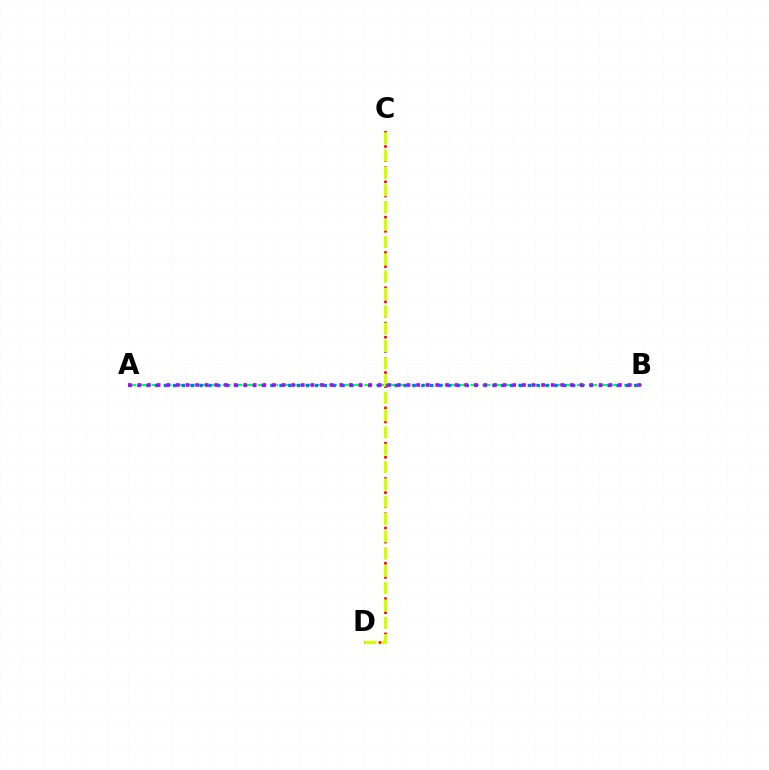{('C', 'D'): [{'color': '#ff0000', 'line_style': 'dotted', 'thickness': 1.92}, {'color': '#d1ff00', 'line_style': 'dashed', 'thickness': 2.35}], ('A', 'B'): [{'color': '#00ff5c', 'line_style': 'dashed', 'thickness': 1.6}, {'color': '#0074ff', 'line_style': 'dotted', 'thickness': 2.41}, {'color': '#b900ff', 'line_style': 'dotted', 'thickness': 2.61}]}